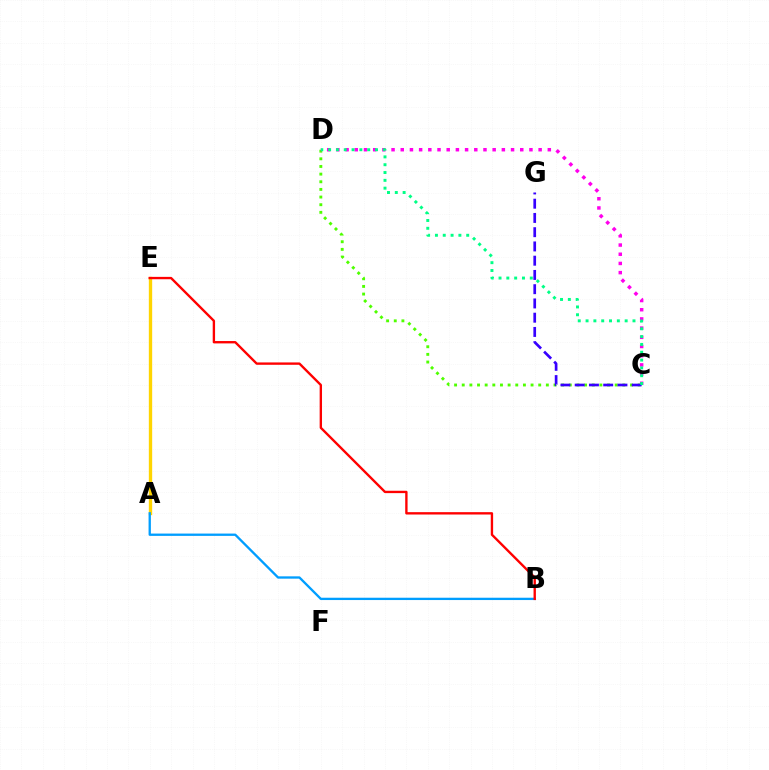{('C', 'D'): [{'color': '#4fff00', 'line_style': 'dotted', 'thickness': 2.08}, {'color': '#ff00ed', 'line_style': 'dotted', 'thickness': 2.5}, {'color': '#00ff86', 'line_style': 'dotted', 'thickness': 2.12}], ('C', 'G'): [{'color': '#3700ff', 'line_style': 'dashed', 'thickness': 1.94}], ('A', 'E'): [{'color': '#ffd500', 'line_style': 'solid', 'thickness': 2.41}], ('A', 'B'): [{'color': '#009eff', 'line_style': 'solid', 'thickness': 1.67}], ('B', 'E'): [{'color': '#ff0000', 'line_style': 'solid', 'thickness': 1.7}]}